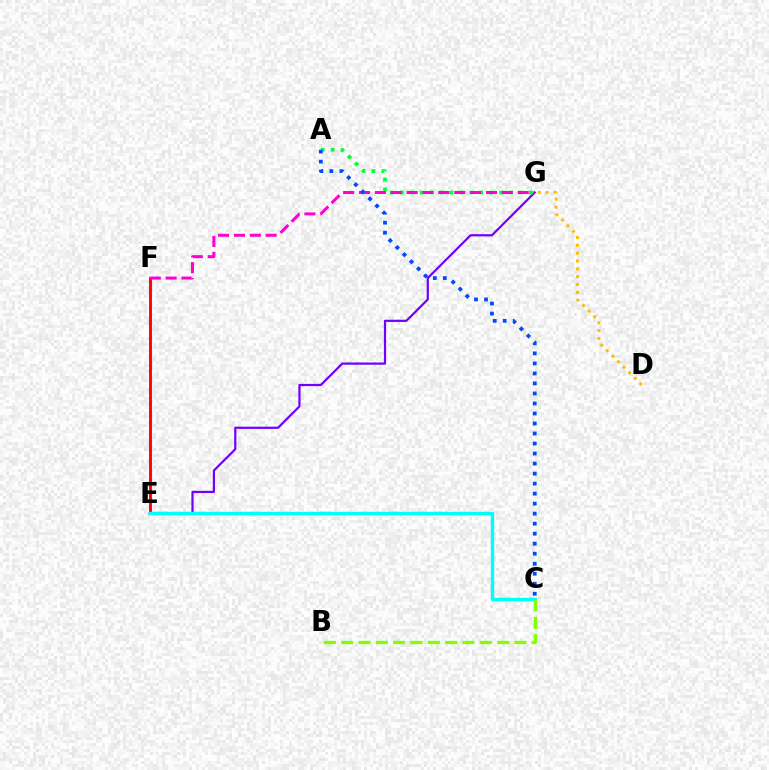{('E', 'F'): [{'color': '#ff0000', 'line_style': 'solid', 'thickness': 2.08}], ('E', 'G'): [{'color': '#7200ff', 'line_style': 'solid', 'thickness': 1.59}], ('C', 'E'): [{'color': '#00fff6', 'line_style': 'solid', 'thickness': 2.47}], ('B', 'C'): [{'color': '#84ff00', 'line_style': 'dashed', 'thickness': 2.35}], ('D', 'G'): [{'color': '#ffbd00', 'line_style': 'dotted', 'thickness': 2.13}], ('A', 'G'): [{'color': '#00ff39', 'line_style': 'dotted', 'thickness': 2.7}], ('F', 'G'): [{'color': '#ff00cf', 'line_style': 'dashed', 'thickness': 2.16}], ('A', 'C'): [{'color': '#004bff', 'line_style': 'dotted', 'thickness': 2.72}]}